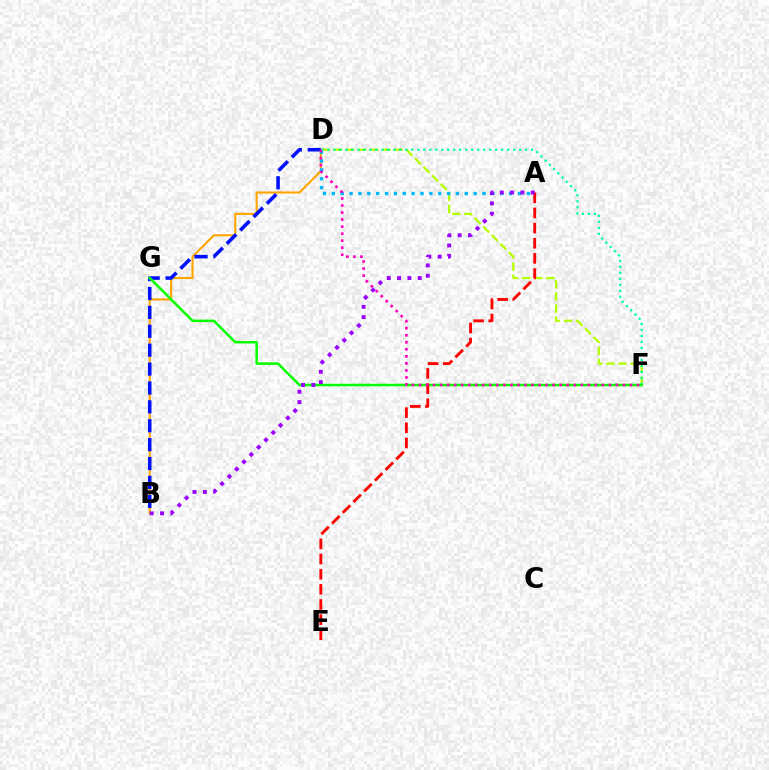{('B', 'D'): [{'color': '#ffa500', 'line_style': 'solid', 'thickness': 1.53}, {'color': '#0010ff', 'line_style': 'dashed', 'thickness': 2.57}], ('D', 'F'): [{'color': '#b3ff00', 'line_style': 'dashed', 'thickness': 1.64}, {'color': '#00ff9d', 'line_style': 'dotted', 'thickness': 1.63}, {'color': '#ff00bd', 'line_style': 'dotted', 'thickness': 1.91}], ('F', 'G'): [{'color': '#08ff00', 'line_style': 'solid', 'thickness': 1.82}], ('A', 'E'): [{'color': '#ff0000', 'line_style': 'dashed', 'thickness': 2.06}], ('A', 'D'): [{'color': '#00b5ff', 'line_style': 'dotted', 'thickness': 2.41}], ('A', 'B'): [{'color': '#9b00ff', 'line_style': 'dotted', 'thickness': 2.81}]}